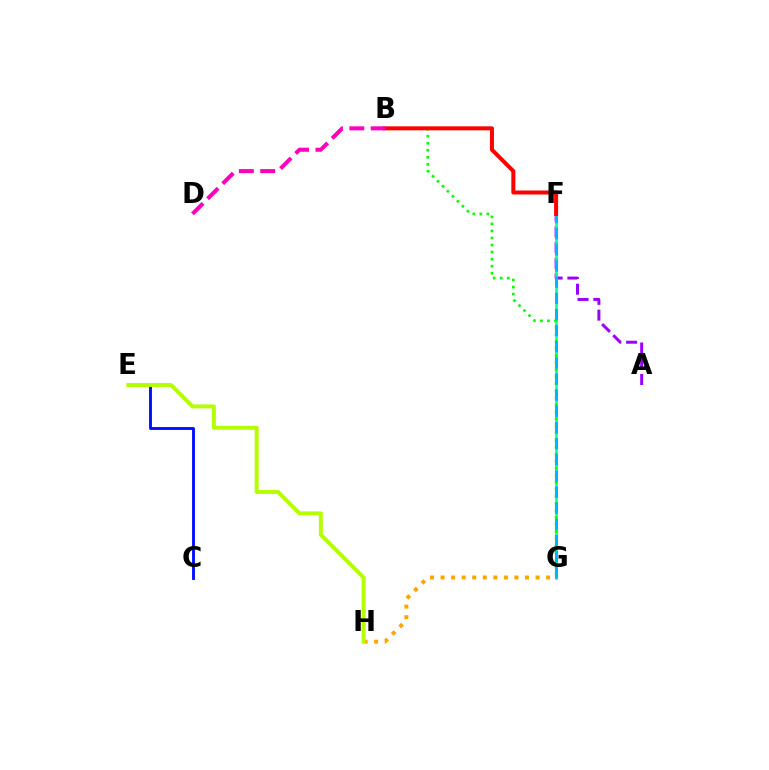{('A', 'F'): [{'color': '#9b00ff', 'line_style': 'dashed', 'thickness': 2.14}], ('C', 'E'): [{'color': '#0010ff', 'line_style': 'solid', 'thickness': 2.09}], ('G', 'H'): [{'color': '#ffa500', 'line_style': 'dotted', 'thickness': 2.87}], ('E', 'H'): [{'color': '#b3ff00', 'line_style': 'solid', 'thickness': 2.83}], ('F', 'G'): [{'color': '#00ff9d', 'line_style': 'solid', 'thickness': 1.89}, {'color': '#00b5ff', 'line_style': 'dashed', 'thickness': 2.19}], ('B', 'G'): [{'color': '#08ff00', 'line_style': 'dotted', 'thickness': 1.91}], ('B', 'F'): [{'color': '#ff0000', 'line_style': 'solid', 'thickness': 2.89}], ('B', 'D'): [{'color': '#ff00bd', 'line_style': 'dashed', 'thickness': 2.9}]}